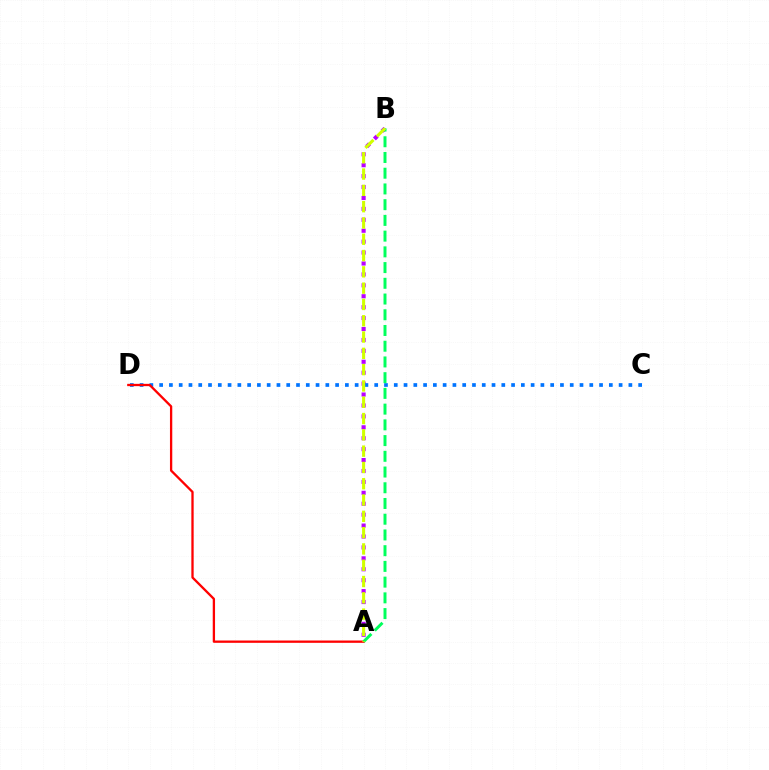{('A', 'B'): [{'color': '#b900ff', 'line_style': 'dotted', 'thickness': 2.97}, {'color': '#00ff5c', 'line_style': 'dashed', 'thickness': 2.14}, {'color': '#d1ff00', 'line_style': 'dashed', 'thickness': 2.21}], ('C', 'D'): [{'color': '#0074ff', 'line_style': 'dotted', 'thickness': 2.66}], ('A', 'D'): [{'color': '#ff0000', 'line_style': 'solid', 'thickness': 1.66}]}